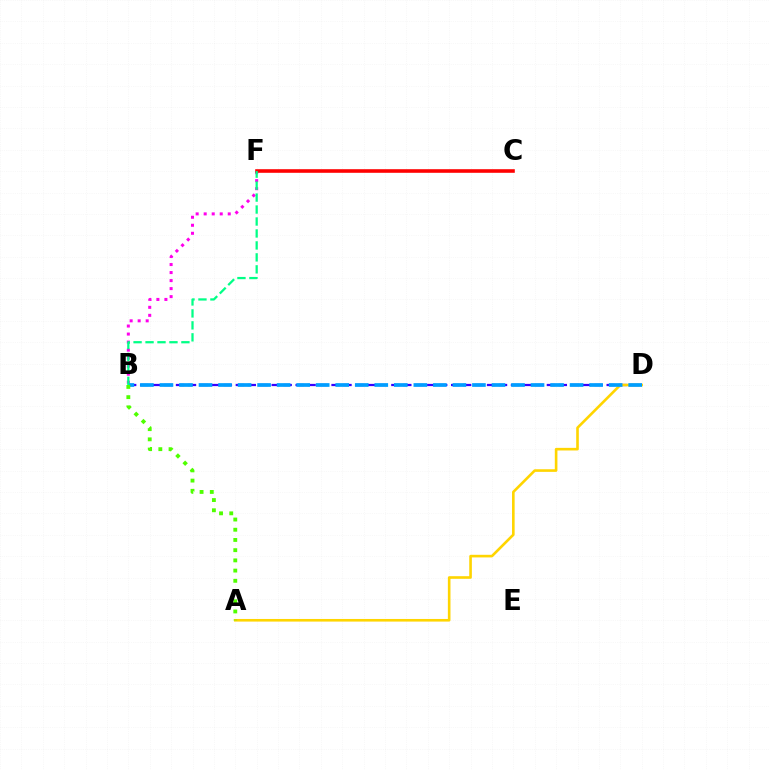{('B', 'D'): [{'color': '#3700ff', 'line_style': 'dashed', 'thickness': 1.63}, {'color': '#009eff', 'line_style': 'dashed', 'thickness': 2.65}], ('B', 'F'): [{'color': '#ff00ed', 'line_style': 'dotted', 'thickness': 2.18}, {'color': '#00ff86', 'line_style': 'dashed', 'thickness': 1.63}], ('C', 'F'): [{'color': '#ff0000', 'line_style': 'solid', 'thickness': 2.59}], ('A', 'D'): [{'color': '#ffd500', 'line_style': 'solid', 'thickness': 1.89}], ('A', 'B'): [{'color': '#4fff00', 'line_style': 'dotted', 'thickness': 2.77}]}